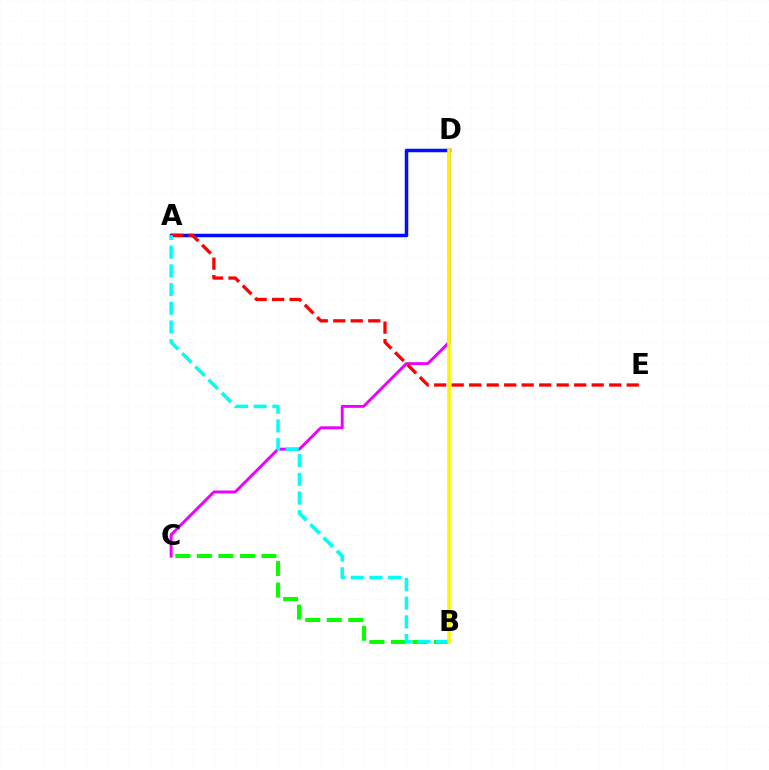{('A', 'D'): [{'color': '#0010ff', 'line_style': 'solid', 'thickness': 2.52}], ('C', 'D'): [{'color': '#ee00ff', 'line_style': 'solid', 'thickness': 2.1}], ('A', 'E'): [{'color': '#ff0000', 'line_style': 'dashed', 'thickness': 2.38}], ('B', 'C'): [{'color': '#08ff00', 'line_style': 'dashed', 'thickness': 2.93}], ('A', 'B'): [{'color': '#00fff6', 'line_style': 'dashed', 'thickness': 2.54}], ('B', 'D'): [{'color': '#fcf500', 'line_style': 'solid', 'thickness': 2.55}]}